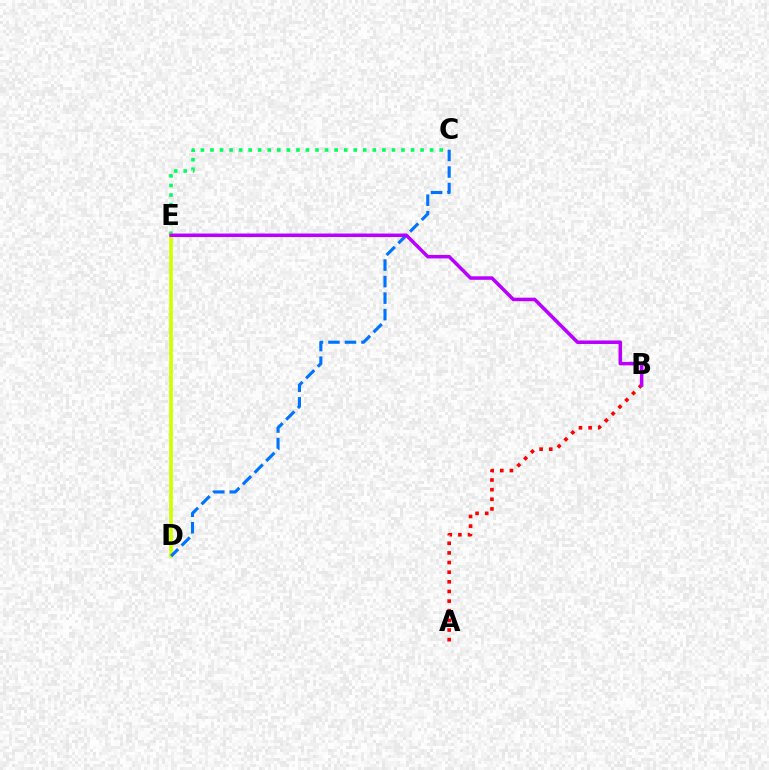{('C', 'E'): [{'color': '#00ff5c', 'line_style': 'dotted', 'thickness': 2.59}], ('D', 'E'): [{'color': '#d1ff00', 'line_style': 'solid', 'thickness': 2.6}], ('C', 'D'): [{'color': '#0074ff', 'line_style': 'dashed', 'thickness': 2.24}], ('A', 'B'): [{'color': '#ff0000', 'line_style': 'dotted', 'thickness': 2.62}], ('B', 'E'): [{'color': '#b900ff', 'line_style': 'solid', 'thickness': 2.53}]}